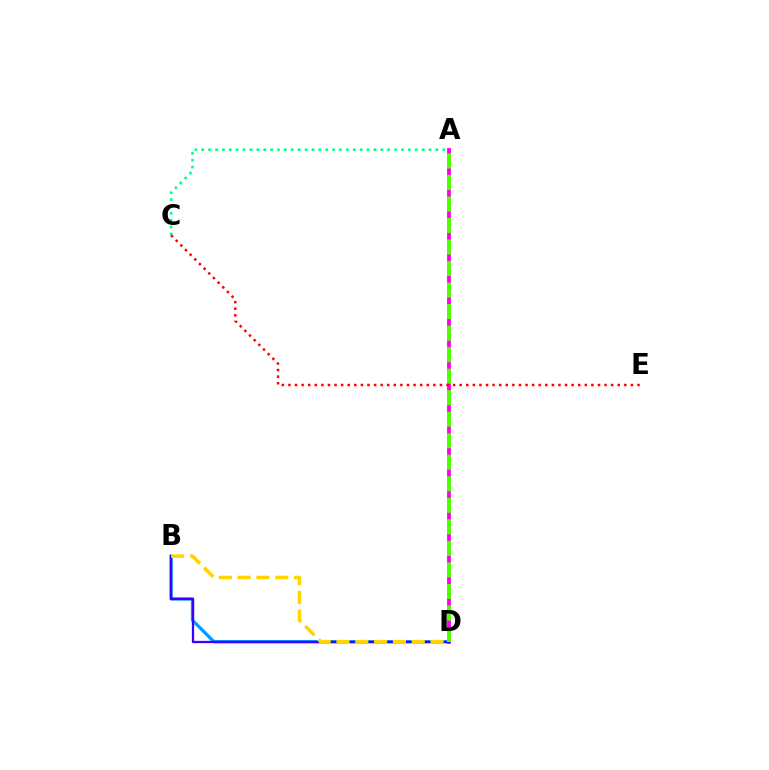{('B', 'D'): [{'color': '#009eff', 'line_style': 'solid', 'thickness': 2.34}, {'color': '#3700ff', 'line_style': 'solid', 'thickness': 1.65}, {'color': '#ffd500', 'line_style': 'dashed', 'thickness': 2.56}], ('A', 'D'): [{'color': '#ff00ed', 'line_style': 'solid', 'thickness': 2.77}, {'color': '#4fff00', 'line_style': 'dashed', 'thickness': 2.92}], ('A', 'C'): [{'color': '#00ff86', 'line_style': 'dotted', 'thickness': 1.87}], ('C', 'E'): [{'color': '#ff0000', 'line_style': 'dotted', 'thickness': 1.79}]}